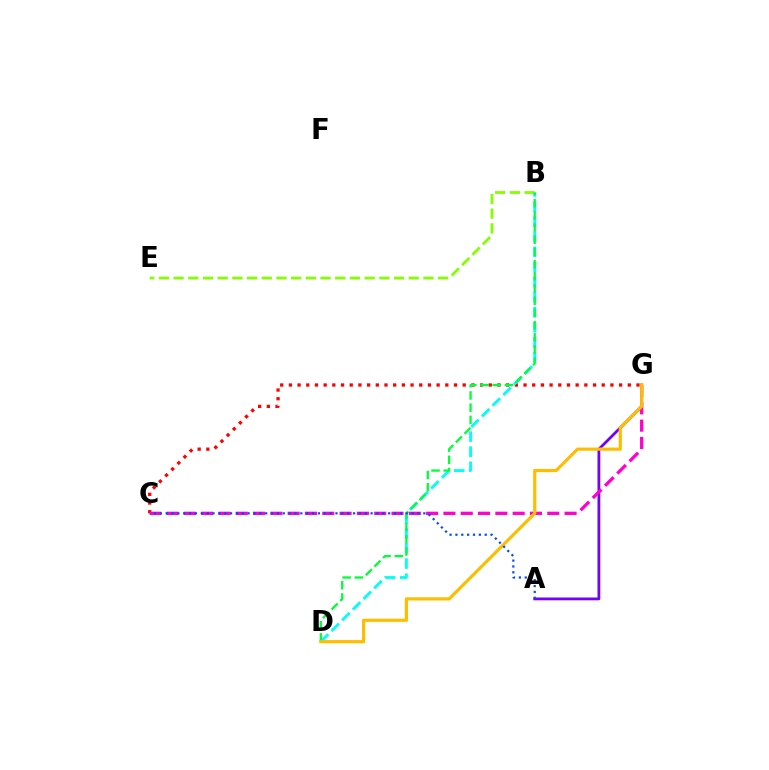{('A', 'G'): [{'color': '#7200ff', 'line_style': 'solid', 'thickness': 2.01}], ('B', 'E'): [{'color': '#84ff00', 'line_style': 'dashed', 'thickness': 2.0}], ('C', 'G'): [{'color': '#ff0000', 'line_style': 'dotted', 'thickness': 2.36}, {'color': '#ff00cf', 'line_style': 'dashed', 'thickness': 2.35}], ('B', 'D'): [{'color': '#00fff6', 'line_style': 'dashed', 'thickness': 2.05}, {'color': '#00ff39', 'line_style': 'dashed', 'thickness': 1.66}], ('D', 'G'): [{'color': '#ffbd00', 'line_style': 'solid', 'thickness': 2.29}], ('A', 'C'): [{'color': '#004bff', 'line_style': 'dotted', 'thickness': 1.59}]}